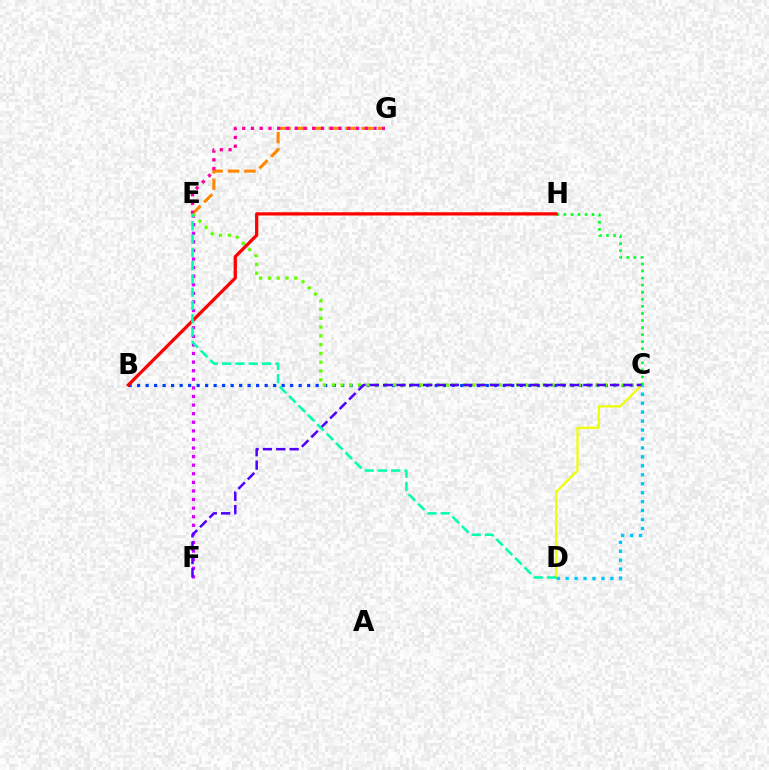{('E', 'G'): [{'color': '#ff8800', 'line_style': 'dashed', 'thickness': 2.23}, {'color': '#ff00a0', 'line_style': 'dotted', 'thickness': 2.38}], ('B', 'C'): [{'color': '#003fff', 'line_style': 'dotted', 'thickness': 2.31}], ('C', 'D'): [{'color': '#eeff00', 'line_style': 'solid', 'thickness': 1.6}, {'color': '#00c7ff', 'line_style': 'dotted', 'thickness': 2.43}], ('E', 'F'): [{'color': '#d600ff', 'line_style': 'dotted', 'thickness': 2.33}], ('C', 'E'): [{'color': '#66ff00', 'line_style': 'dotted', 'thickness': 2.39}], ('C', 'H'): [{'color': '#00ff27', 'line_style': 'dotted', 'thickness': 1.92}], ('C', 'F'): [{'color': '#4f00ff', 'line_style': 'dashed', 'thickness': 1.81}], ('B', 'H'): [{'color': '#ff0000', 'line_style': 'solid', 'thickness': 2.33}], ('D', 'E'): [{'color': '#00ffaf', 'line_style': 'dashed', 'thickness': 1.81}]}